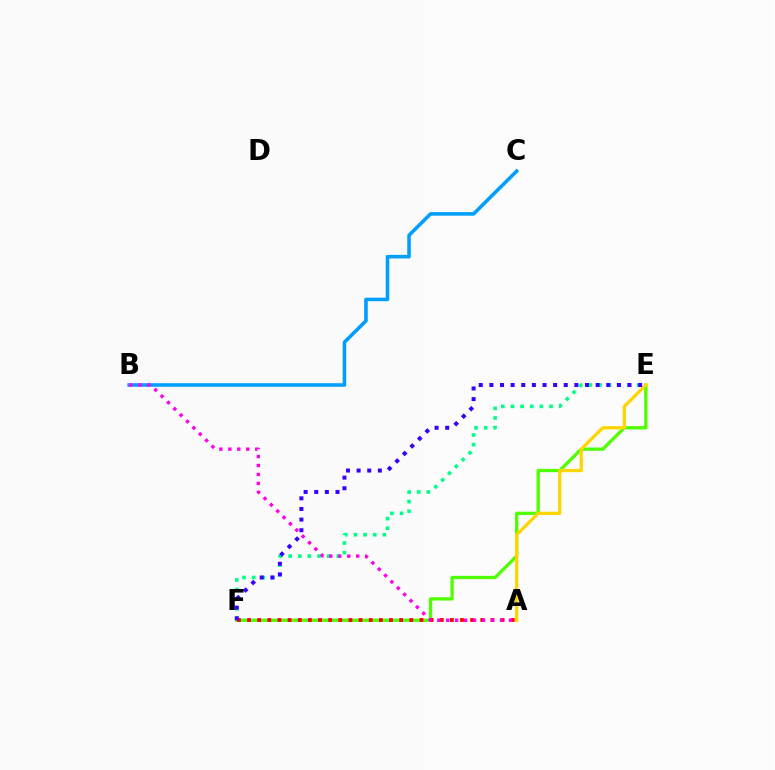{('E', 'F'): [{'color': '#4fff00', 'line_style': 'solid', 'thickness': 2.37}, {'color': '#00ff86', 'line_style': 'dotted', 'thickness': 2.62}, {'color': '#3700ff', 'line_style': 'dotted', 'thickness': 2.89}], ('B', 'C'): [{'color': '#009eff', 'line_style': 'solid', 'thickness': 2.57}], ('A', 'E'): [{'color': '#ffd500', 'line_style': 'solid', 'thickness': 2.35}], ('A', 'F'): [{'color': '#ff0000', 'line_style': 'dotted', 'thickness': 2.76}], ('A', 'B'): [{'color': '#ff00ed', 'line_style': 'dotted', 'thickness': 2.43}]}